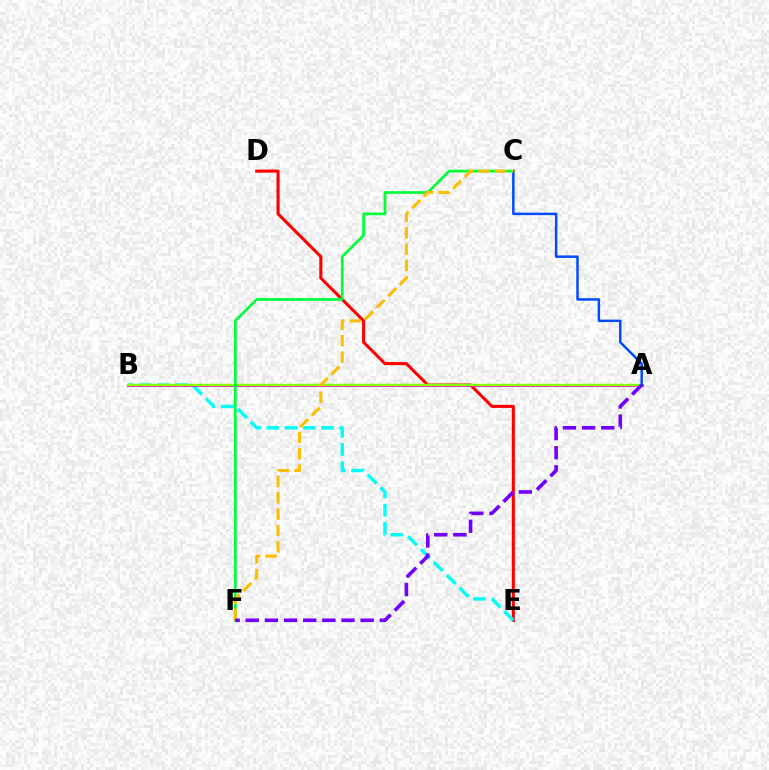{('D', 'E'): [{'color': '#ff0000', 'line_style': 'solid', 'thickness': 2.22}], ('B', 'E'): [{'color': '#00fff6', 'line_style': 'dashed', 'thickness': 2.47}], ('A', 'B'): [{'color': '#ff00cf', 'line_style': 'solid', 'thickness': 2.12}, {'color': '#84ff00', 'line_style': 'solid', 'thickness': 1.77}], ('C', 'F'): [{'color': '#00ff39', 'line_style': 'solid', 'thickness': 1.95}, {'color': '#ffbd00', 'line_style': 'dashed', 'thickness': 2.22}], ('A', 'C'): [{'color': '#004bff', 'line_style': 'solid', 'thickness': 1.79}], ('A', 'F'): [{'color': '#7200ff', 'line_style': 'dashed', 'thickness': 2.6}]}